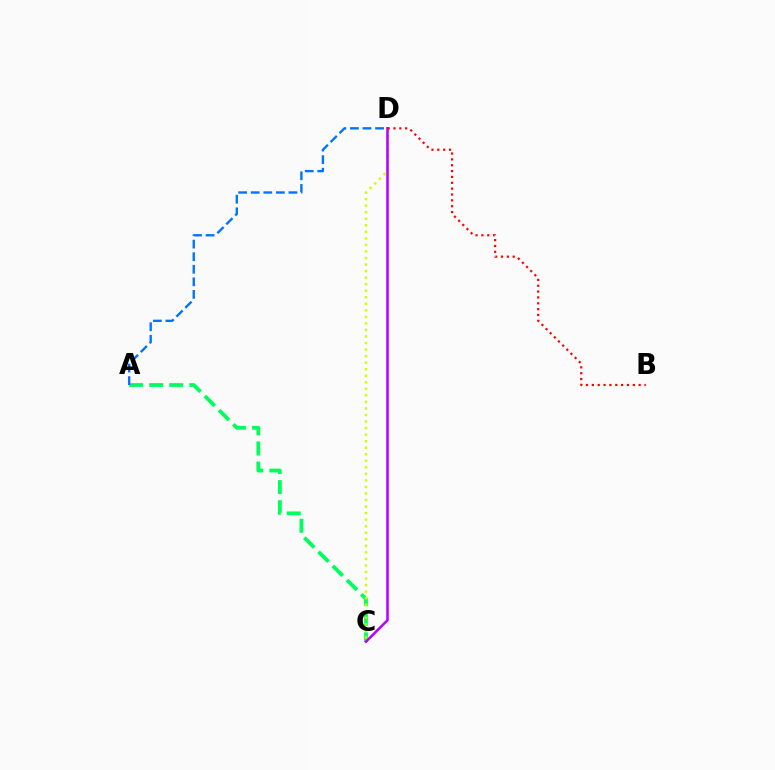{('A', 'C'): [{'color': '#00ff5c', 'line_style': 'dashed', 'thickness': 2.73}], ('C', 'D'): [{'color': '#d1ff00', 'line_style': 'dotted', 'thickness': 1.78}, {'color': '#b900ff', 'line_style': 'solid', 'thickness': 1.84}], ('B', 'D'): [{'color': '#ff0000', 'line_style': 'dotted', 'thickness': 1.59}], ('A', 'D'): [{'color': '#0074ff', 'line_style': 'dashed', 'thickness': 1.71}]}